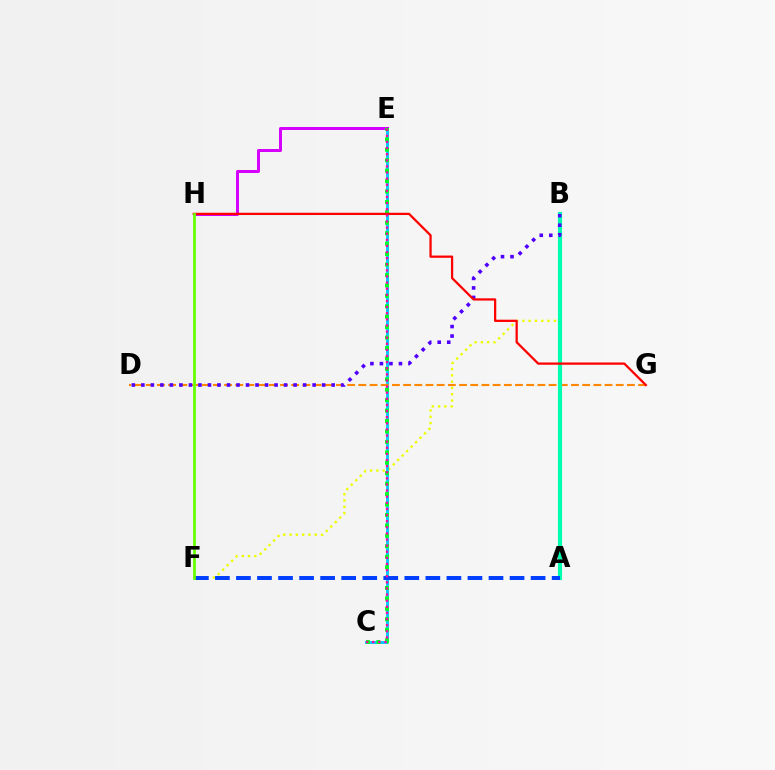{('B', 'F'): [{'color': '#eeff00', 'line_style': 'dotted', 'thickness': 1.71}], ('C', 'E'): [{'color': '#00c7ff', 'line_style': 'solid', 'thickness': 2.07}, {'color': '#00ff27', 'line_style': 'dotted', 'thickness': 2.83}, {'color': '#ff00a0', 'line_style': 'dotted', 'thickness': 1.66}], ('D', 'G'): [{'color': '#ff8800', 'line_style': 'dashed', 'thickness': 1.52}], ('E', 'H'): [{'color': '#d600ff', 'line_style': 'solid', 'thickness': 2.16}], ('A', 'B'): [{'color': '#00ffaf', 'line_style': 'solid', 'thickness': 2.97}], ('B', 'D'): [{'color': '#4f00ff', 'line_style': 'dotted', 'thickness': 2.59}], ('A', 'F'): [{'color': '#003fff', 'line_style': 'dashed', 'thickness': 2.86}], ('G', 'H'): [{'color': '#ff0000', 'line_style': 'solid', 'thickness': 1.63}], ('F', 'H'): [{'color': '#66ff00', 'line_style': 'solid', 'thickness': 2.0}]}